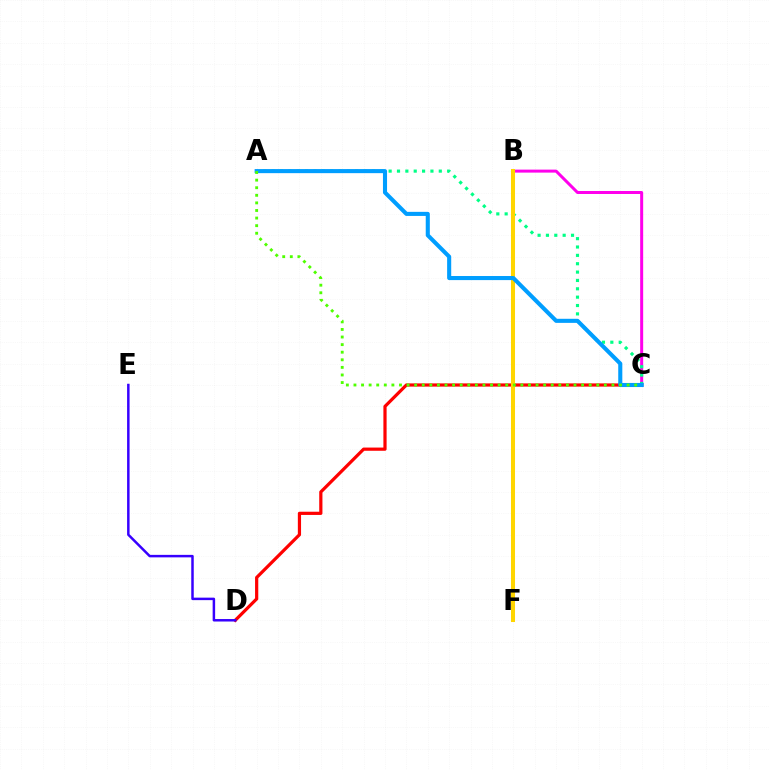{('C', 'D'): [{'color': '#ff0000', 'line_style': 'solid', 'thickness': 2.31}], ('B', 'C'): [{'color': '#ff00ed', 'line_style': 'solid', 'thickness': 2.16}], ('D', 'E'): [{'color': '#3700ff', 'line_style': 'solid', 'thickness': 1.79}], ('A', 'C'): [{'color': '#00ff86', 'line_style': 'dotted', 'thickness': 2.27}, {'color': '#009eff', 'line_style': 'solid', 'thickness': 2.94}, {'color': '#4fff00', 'line_style': 'dotted', 'thickness': 2.06}], ('B', 'F'): [{'color': '#ffd500', 'line_style': 'solid', 'thickness': 2.91}]}